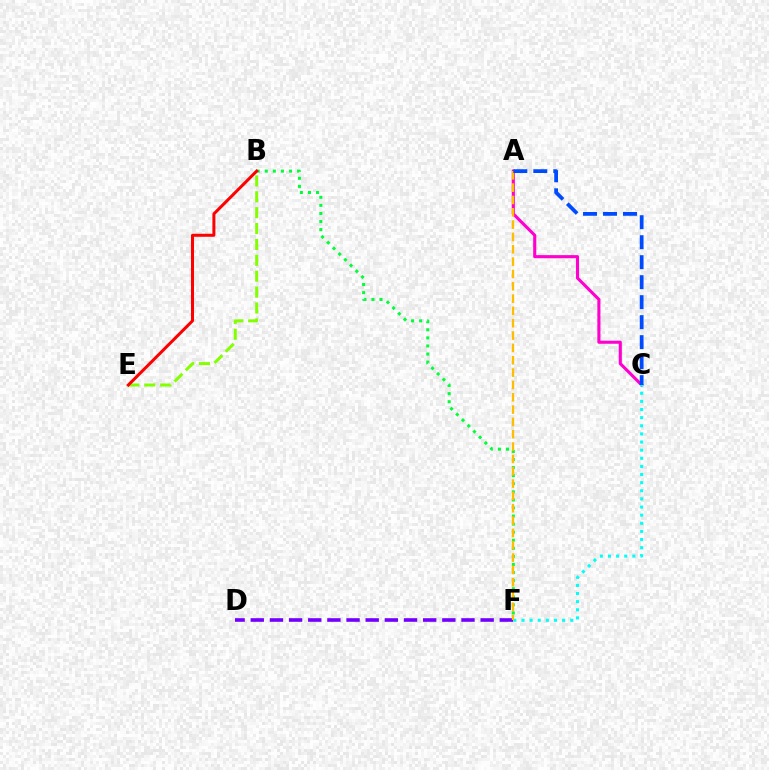{('A', 'C'): [{'color': '#ff00cf', 'line_style': 'solid', 'thickness': 2.23}, {'color': '#004bff', 'line_style': 'dashed', 'thickness': 2.72}], ('B', 'E'): [{'color': '#84ff00', 'line_style': 'dashed', 'thickness': 2.16}, {'color': '#ff0000', 'line_style': 'solid', 'thickness': 2.17}], ('B', 'F'): [{'color': '#00ff39', 'line_style': 'dotted', 'thickness': 2.19}], ('C', 'F'): [{'color': '#00fff6', 'line_style': 'dotted', 'thickness': 2.21}], ('D', 'F'): [{'color': '#7200ff', 'line_style': 'dashed', 'thickness': 2.6}], ('A', 'F'): [{'color': '#ffbd00', 'line_style': 'dashed', 'thickness': 1.68}]}